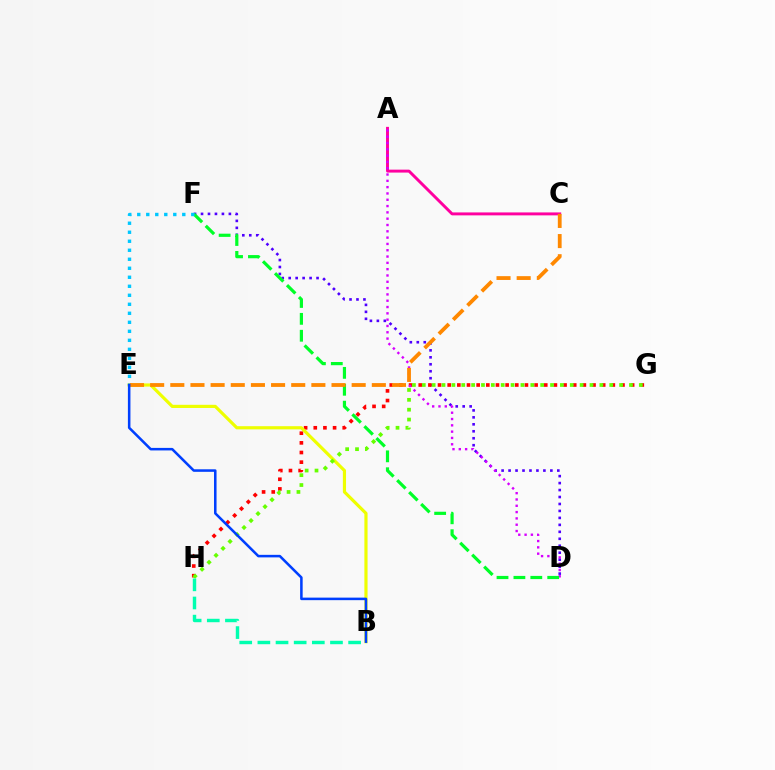{('D', 'F'): [{'color': '#4f00ff', 'line_style': 'dotted', 'thickness': 1.89}, {'color': '#00ff27', 'line_style': 'dashed', 'thickness': 2.3}], ('G', 'H'): [{'color': '#ff0000', 'line_style': 'dotted', 'thickness': 2.62}, {'color': '#66ff00', 'line_style': 'dotted', 'thickness': 2.68}], ('A', 'C'): [{'color': '#ff00a0', 'line_style': 'solid', 'thickness': 2.11}], ('B', 'E'): [{'color': '#eeff00', 'line_style': 'solid', 'thickness': 2.29}, {'color': '#003fff', 'line_style': 'solid', 'thickness': 1.83}], ('A', 'D'): [{'color': '#d600ff', 'line_style': 'dotted', 'thickness': 1.71}], ('E', 'F'): [{'color': '#00c7ff', 'line_style': 'dotted', 'thickness': 2.45}], ('C', 'E'): [{'color': '#ff8800', 'line_style': 'dashed', 'thickness': 2.74}], ('B', 'H'): [{'color': '#00ffaf', 'line_style': 'dashed', 'thickness': 2.47}]}